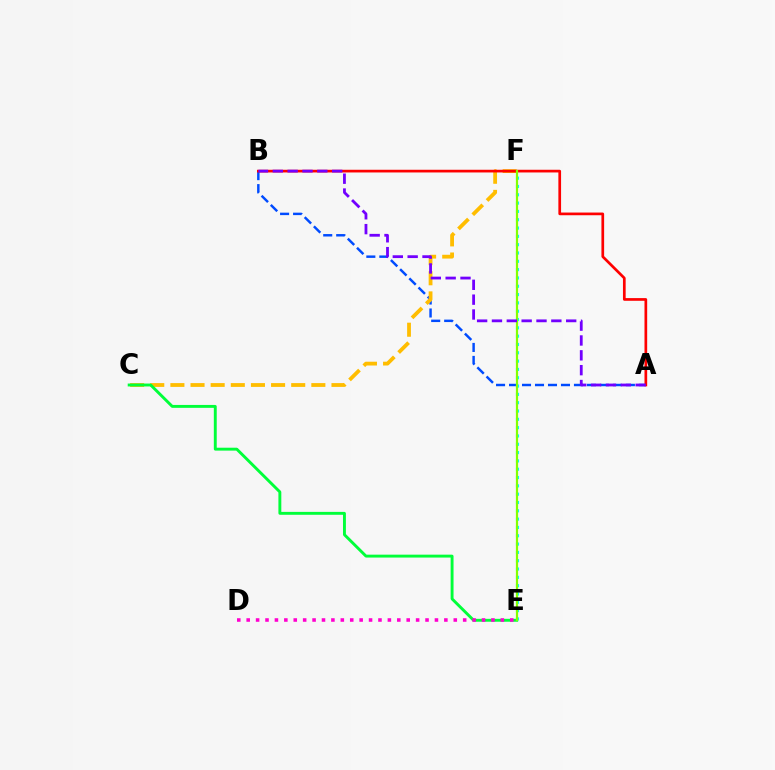{('A', 'B'): [{'color': '#004bff', 'line_style': 'dashed', 'thickness': 1.76}, {'color': '#ff0000', 'line_style': 'solid', 'thickness': 1.94}, {'color': '#7200ff', 'line_style': 'dashed', 'thickness': 2.02}], ('C', 'F'): [{'color': '#ffbd00', 'line_style': 'dashed', 'thickness': 2.74}], ('C', 'E'): [{'color': '#00ff39', 'line_style': 'solid', 'thickness': 2.09}], ('E', 'F'): [{'color': '#00fff6', 'line_style': 'dotted', 'thickness': 2.26}, {'color': '#84ff00', 'line_style': 'solid', 'thickness': 1.59}], ('D', 'E'): [{'color': '#ff00cf', 'line_style': 'dotted', 'thickness': 2.56}]}